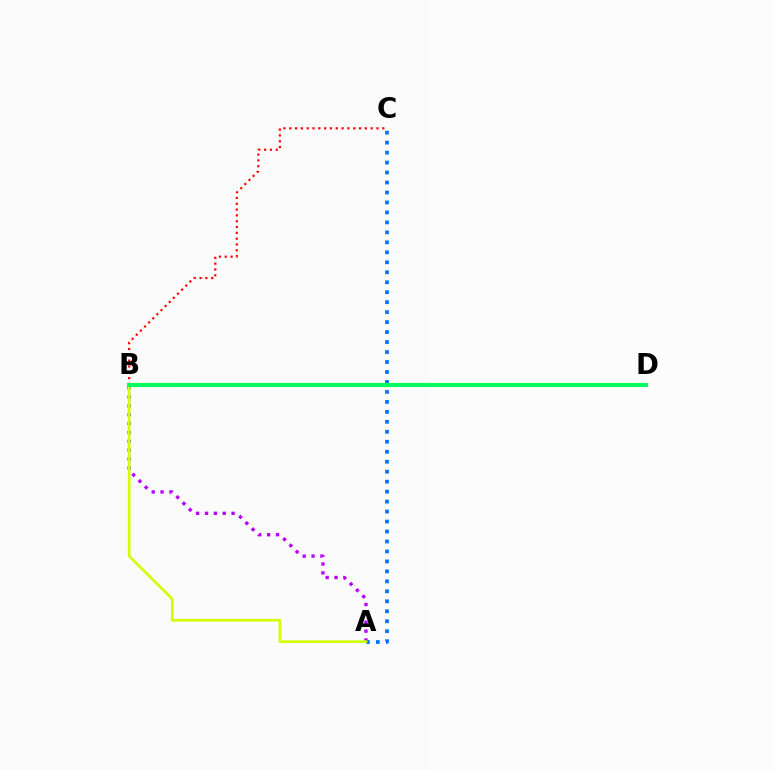{('A', 'B'): [{'color': '#b900ff', 'line_style': 'dotted', 'thickness': 2.41}, {'color': '#d1ff00', 'line_style': 'solid', 'thickness': 1.93}], ('A', 'C'): [{'color': '#0074ff', 'line_style': 'dotted', 'thickness': 2.71}], ('B', 'C'): [{'color': '#ff0000', 'line_style': 'dotted', 'thickness': 1.58}], ('B', 'D'): [{'color': '#00ff5c', 'line_style': 'solid', 'thickness': 2.95}]}